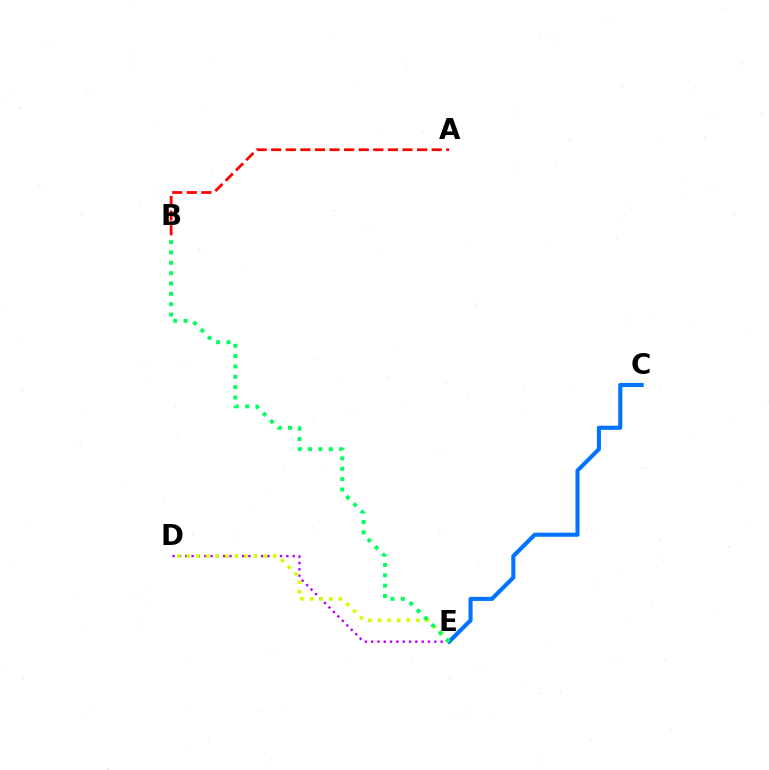{('D', 'E'): [{'color': '#b900ff', 'line_style': 'dotted', 'thickness': 1.72}, {'color': '#d1ff00', 'line_style': 'dotted', 'thickness': 2.61}], ('C', 'E'): [{'color': '#0074ff', 'line_style': 'solid', 'thickness': 2.95}], ('B', 'E'): [{'color': '#00ff5c', 'line_style': 'dotted', 'thickness': 2.81}], ('A', 'B'): [{'color': '#ff0000', 'line_style': 'dashed', 'thickness': 1.98}]}